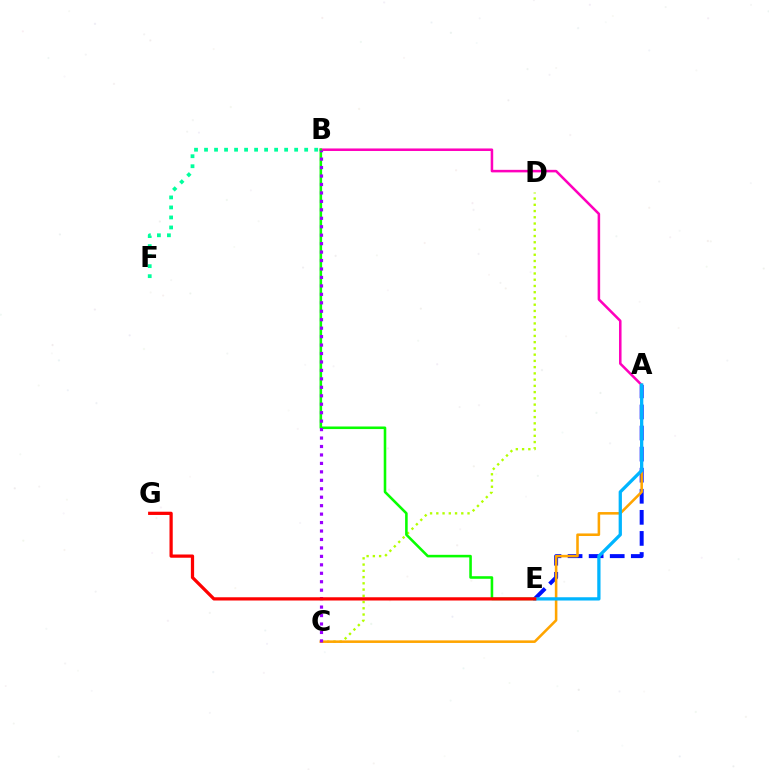{('A', 'E'): [{'color': '#0010ff', 'line_style': 'dashed', 'thickness': 2.86}, {'color': '#00b5ff', 'line_style': 'solid', 'thickness': 2.36}], ('C', 'D'): [{'color': '#b3ff00', 'line_style': 'dotted', 'thickness': 1.7}], ('A', 'B'): [{'color': '#ff00bd', 'line_style': 'solid', 'thickness': 1.82}], ('B', 'E'): [{'color': '#08ff00', 'line_style': 'solid', 'thickness': 1.85}], ('A', 'C'): [{'color': '#ffa500', 'line_style': 'solid', 'thickness': 1.84}], ('B', 'F'): [{'color': '#00ff9d', 'line_style': 'dotted', 'thickness': 2.72}], ('B', 'C'): [{'color': '#9b00ff', 'line_style': 'dotted', 'thickness': 2.3}], ('E', 'G'): [{'color': '#ff0000', 'line_style': 'solid', 'thickness': 2.33}]}